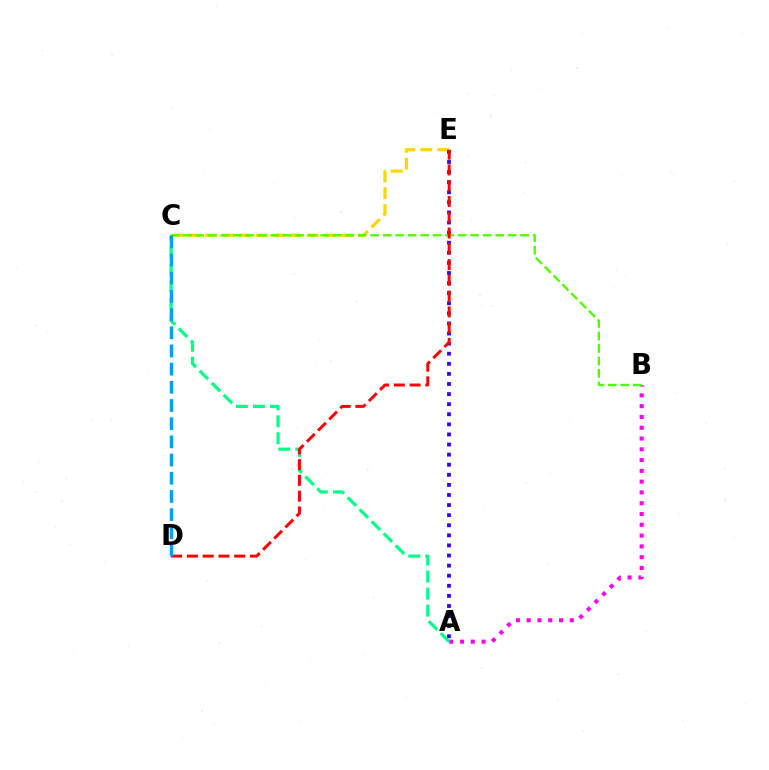{('C', 'E'): [{'color': '#ffd500', 'line_style': 'dashed', 'thickness': 2.3}], ('A', 'B'): [{'color': '#ff00ed', 'line_style': 'dotted', 'thickness': 2.93}], ('A', 'E'): [{'color': '#3700ff', 'line_style': 'dotted', 'thickness': 2.74}], ('A', 'C'): [{'color': '#00ff86', 'line_style': 'dashed', 'thickness': 2.31}], ('B', 'C'): [{'color': '#4fff00', 'line_style': 'dashed', 'thickness': 1.7}], ('D', 'E'): [{'color': '#ff0000', 'line_style': 'dashed', 'thickness': 2.14}], ('C', 'D'): [{'color': '#009eff', 'line_style': 'dashed', 'thickness': 2.47}]}